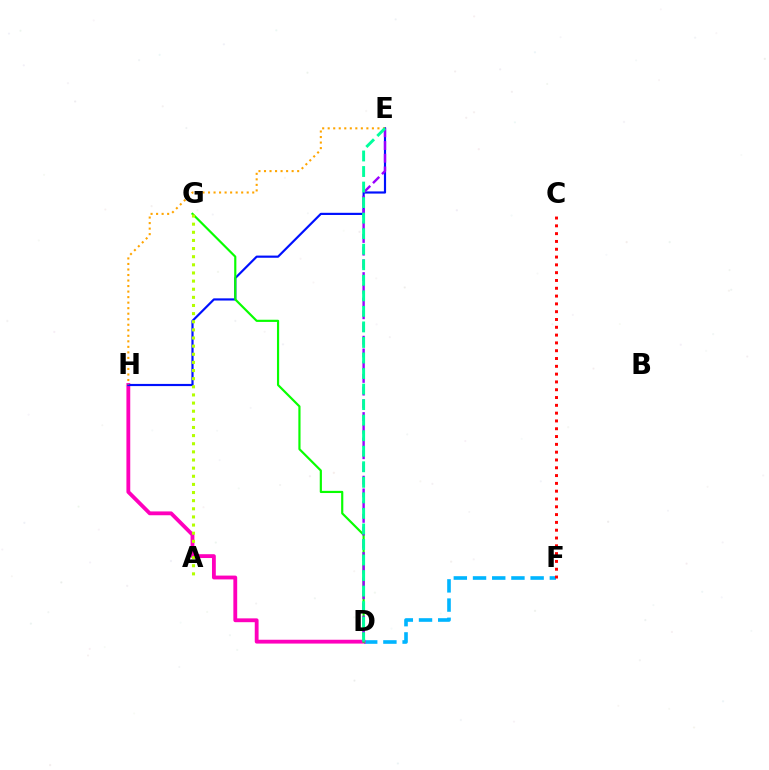{('D', 'F'): [{'color': '#00b5ff', 'line_style': 'dashed', 'thickness': 2.61}], ('D', 'H'): [{'color': '#ff00bd', 'line_style': 'solid', 'thickness': 2.75}], ('E', 'H'): [{'color': '#0010ff', 'line_style': 'solid', 'thickness': 1.57}, {'color': '#ffa500', 'line_style': 'dotted', 'thickness': 1.5}], ('D', 'G'): [{'color': '#08ff00', 'line_style': 'solid', 'thickness': 1.57}], ('D', 'E'): [{'color': '#9b00ff', 'line_style': 'dashed', 'thickness': 1.73}, {'color': '#00ff9d', 'line_style': 'dashed', 'thickness': 2.11}], ('A', 'G'): [{'color': '#b3ff00', 'line_style': 'dotted', 'thickness': 2.21}], ('C', 'F'): [{'color': '#ff0000', 'line_style': 'dotted', 'thickness': 2.12}]}